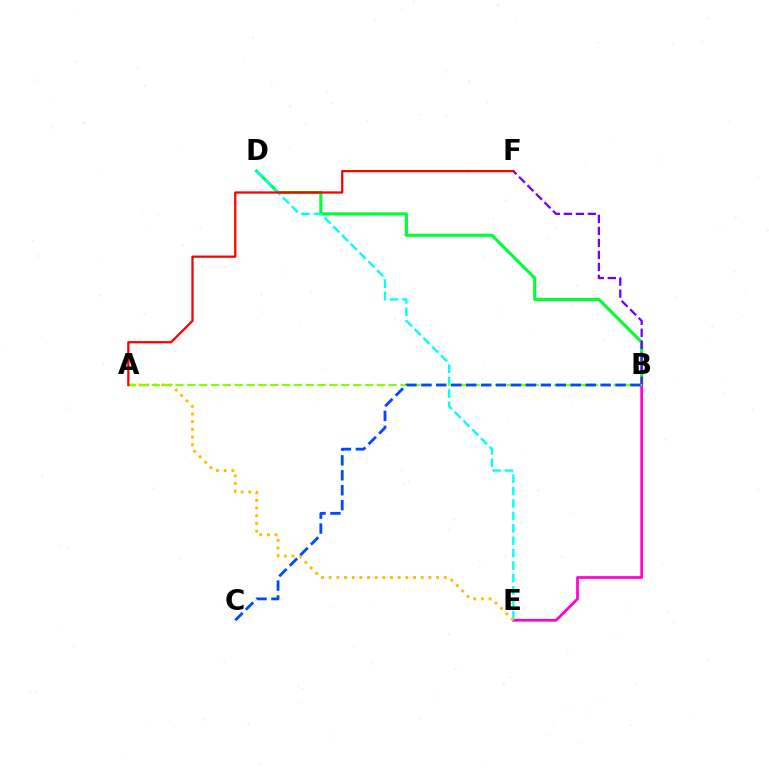{('B', 'D'): [{'color': '#00ff39', 'line_style': 'solid', 'thickness': 2.26}], ('D', 'E'): [{'color': '#00fff6', 'line_style': 'dashed', 'thickness': 1.69}], ('B', 'E'): [{'color': '#ff00cf', 'line_style': 'solid', 'thickness': 1.95}], ('B', 'F'): [{'color': '#7200ff', 'line_style': 'dashed', 'thickness': 1.63}], ('A', 'E'): [{'color': '#ffbd00', 'line_style': 'dotted', 'thickness': 2.08}], ('A', 'B'): [{'color': '#84ff00', 'line_style': 'dashed', 'thickness': 1.61}], ('A', 'F'): [{'color': '#ff0000', 'line_style': 'solid', 'thickness': 1.64}], ('B', 'C'): [{'color': '#004bff', 'line_style': 'dashed', 'thickness': 2.03}]}